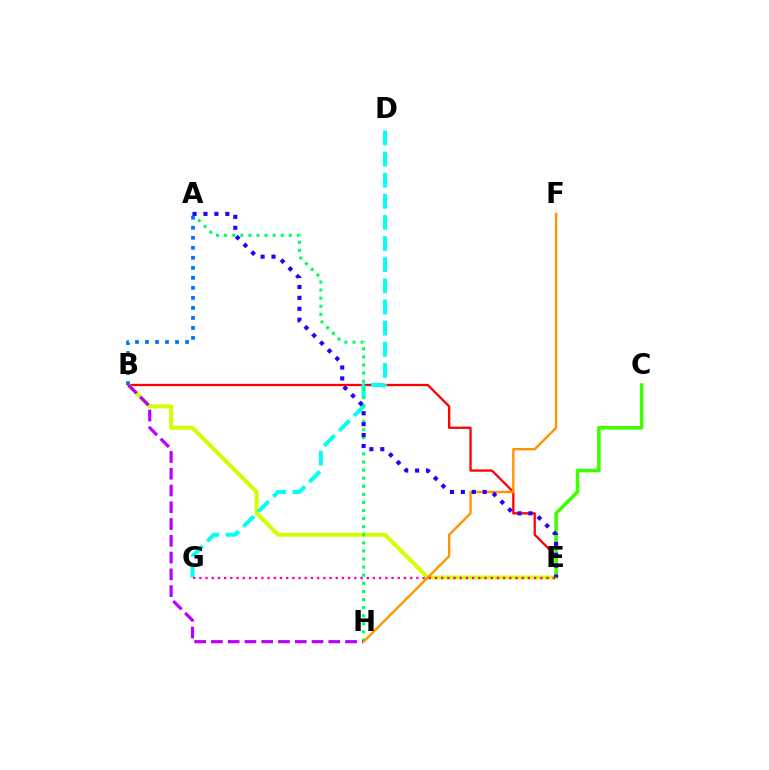{('B', 'E'): [{'color': '#ff0000', 'line_style': 'solid', 'thickness': 1.66}, {'color': '#d1ff00', 'line_style': 'solid', 'thickness': 2.87}], ('C', 'E'): [{'color': '#3dff00', 'line_style': 'solid', 'thickness': 2.56}], ('D', 'G'): [{'color': '#00fff6', 'line_style': 'dashed', 'thickness': 2.87}], ('A', 'H'): [{'color': '#00ff5c', 'line_style': 'dotted', 'thickness': 2.2}], ('B', 'H'): [{'color': '#b900ff', 'line_style': 'dashed', 'thickness': 2.28}], ('F', 'H'): [{'color': '#ff9400', 'line_style': 'solid', 'thickness': 1.7}], ('A', 'E'): [{'color': '#2500ff', 'line_style': 'dotted', 'thickness': 2.97}], ('E', 'G'): [{'color': '#ff00ac', 'line_style': 'dotted', 'thickness': 1.68}], ('A', 'B'): [{'color': '#0074ff', 'line_style': 'dotted', 'thickness': 2.72}]}